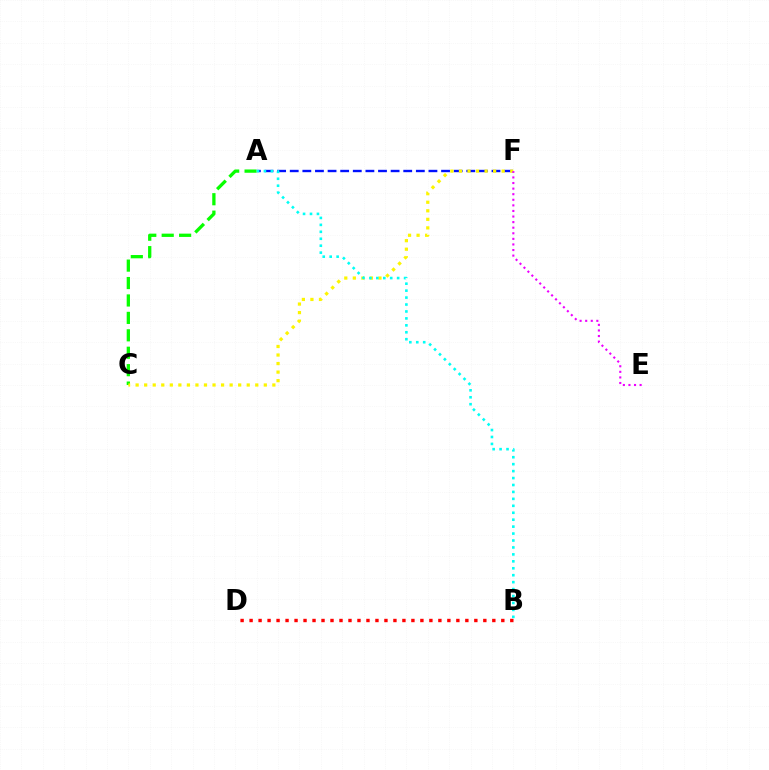{('B', 'D'): [{'color': '#ff0000', 'line_style': 'dotted', 'thickness': 2.44}], ('A', 'C'): [{'color': '#08ff00', 'line_style': 'dashed', 'thickness': 2.37}], ('A', 'F'): [{'color': '#0010ff', 'line_style': 'dashed', 'thickness': 1.71}], ('C', 'F'): [{'color': '#fcf500', 'line_style': 'dotted', 'thickness': 2.32}], ('A', 'B'): [{'color': '#00fff6', 'line_style': 'dotted', 'thickness': 1.89}], ('E', 'F'): [{'color': '#ee00ff', 'line_style': 'dotted', 'thickness': 1.52}]}